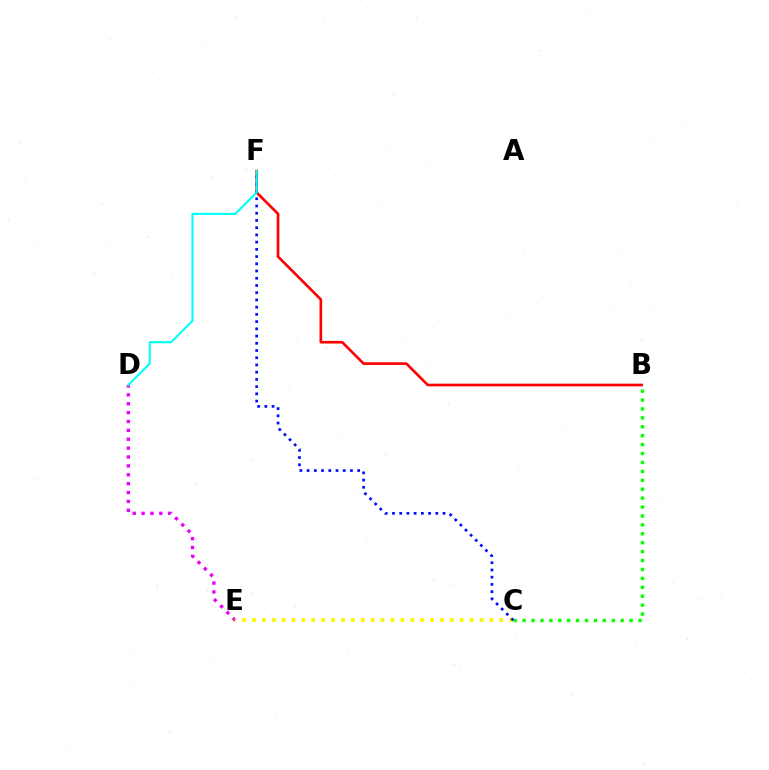{('D', 'E'): [{'color': '#ee00ff', 'line_style': 'dotted', 'thickness': 2.41}], ('B', 'C'): [{'color': '#08ff00', 'line_style': 'dotted', 'thickness': 2.42}], ('C', 'E'): [{'color': '#fcf500', 'line_style': 'dotted', 'thickness': 2.69}], ('B', 'F'): [{'color': '#ff0000', 'line_style': 'solid', 'thickness': 1.91}], ('C', 'F'): [{'color': '#0010ff', 'line_style': 'dotted', 'thickness': 1.96}], ('D', 'F'): [{'color': '#00fff6', 'line_style': 'solid', 'thickness': 1.5}]}